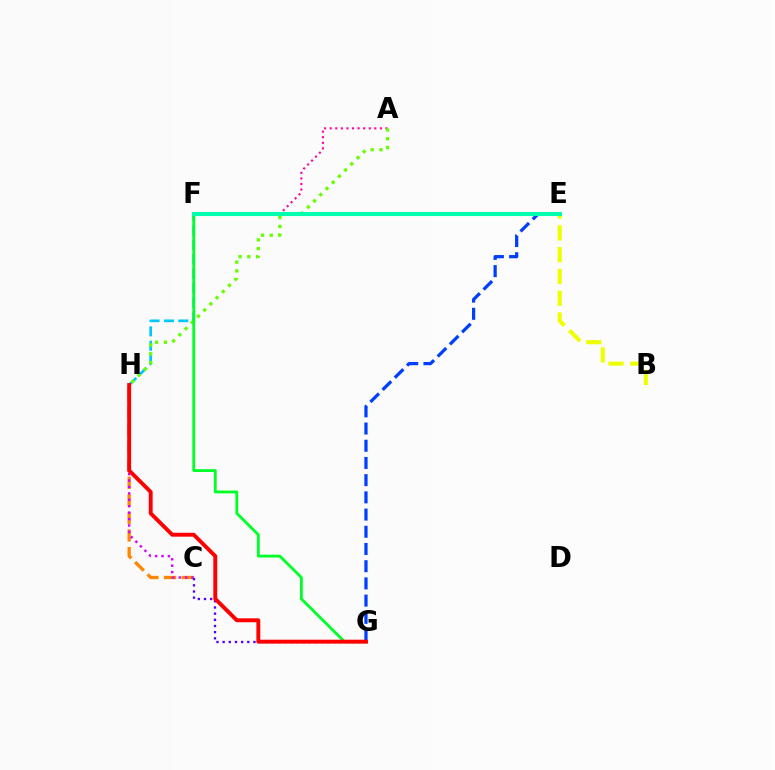{('F', 'H'): [{'color': '#00c7ff', 'line_style': 'dashed', 'thickness': 1.95}], ('C', 'H'): [{'color': '#ff8800', 'line_style': 'dashed', 'thickness': 2.39}, {'color': '#d600ff', 'line_style': 'dotted', 'thickness': 1.75}], ('A', 'F'): [{'color': '#ff00a0', 'line_style': 'dotted', 'thickness': 1.51}], ('A', 'H'): [{'color': '#66ff00', 'line_style': 'dotted', 'thickness': 2.38}], ('E', 'G'): [{'color': '#003fff', 'line_style': 'dashed', 'thickness': 2.34}], ('C', 'G'): [{'color': '#4f00ff', 'line_style': 'dotted', 'thickness': 1.68}], ('F', 'G'): [{'color': '#00ff27', 'line_style': 'solid', 'thickness': 2.03}], ('B', 'E'): [{'color': '#eeff00', 'line_style': 'dashed', 'thickness': 2.96}], ('G', 'H'): [{'color': '#ff0000', 'line_style': 'solid', 'thickness': 2.82}], ('E', 'F'): [{'color': '#00ffaf', 'line_style': 'solid', 'thickness': 2.95}]}